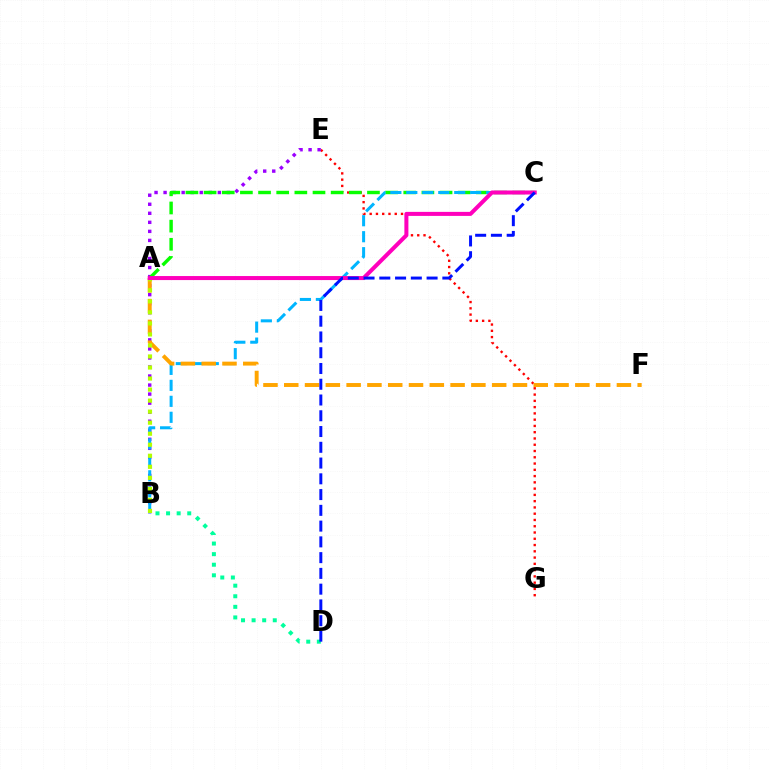{('E', 'G'): [{'color': '#ff0000', 'line_style': 'dotted', 'thickness': 1.7}], ('B', 'E'): [{'color': '#9b00ff', 'line_style': 'dotted', 'thickness': 2.46}], ('A', 'C'): [{'color': '#08ff00', 'line_style': 'dashed', 'thickness': 2.47}, {'color': '#ff00bd', 'line_style': 'solid', 'thickness': 2.9}], ('B', 'C'): [{'color': '#00b5ff', 'line_style': 'dashed', 'thickness': 2.17}], ('B', 'D'): [{'color': '#00ff9d', 'line_style': 'dotted', 'thickness': 2.88}], ('A', 'F'): [{'color': '#ffa500', 'line_style': 'dashed', 'thickness': 2.82}], ('A', 'B'): [{'color': '#b3ff00', 'line_style': 'dotted', 'thickness': 3.0}], ('C', 'D'): [{'color': '#0010ff', 'line_style': 'dashed', 'thickness': 2.14}]}